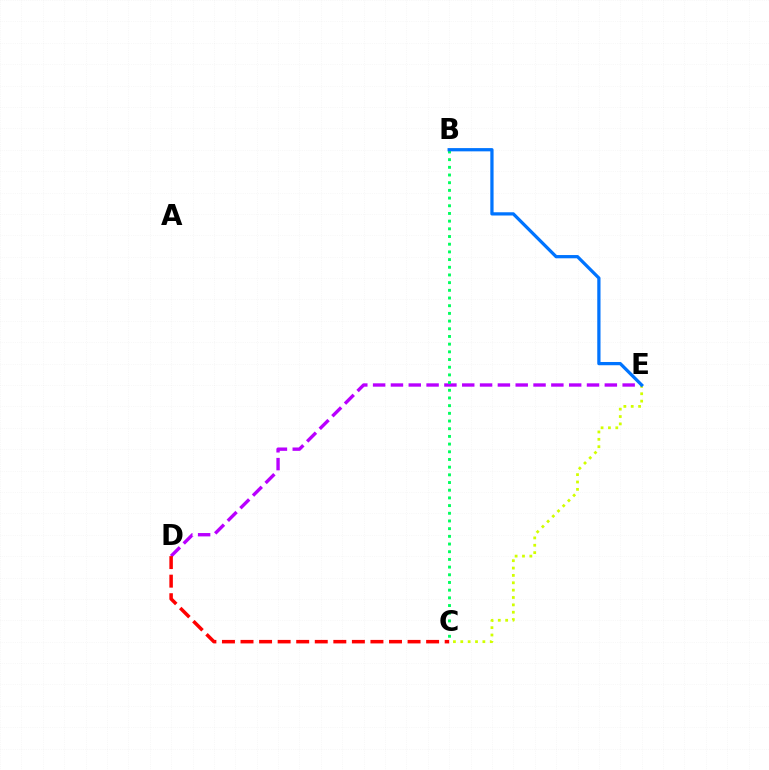{('D', 'E'): [{'color': '#b900ff', 'line_style': 'dashed', 'thickness': 2.42}], ('C', 'E'): [{'color': '#d1ff00', 'line_style': 'dotted', 'thickness': 2.0}], ('C', 'D'): [{'color': '#ff0000', 'line_style': 'dashed', 'thickness': 2.52}], ('B', 'C'): [{'color': '#00ff5c', 'line_style': 'dotted', 'thickness': 2.09}], ('B', 'E'): [{'color': '#0074ff', 'line_style': 'solid', 'thickness': 2.34}]}